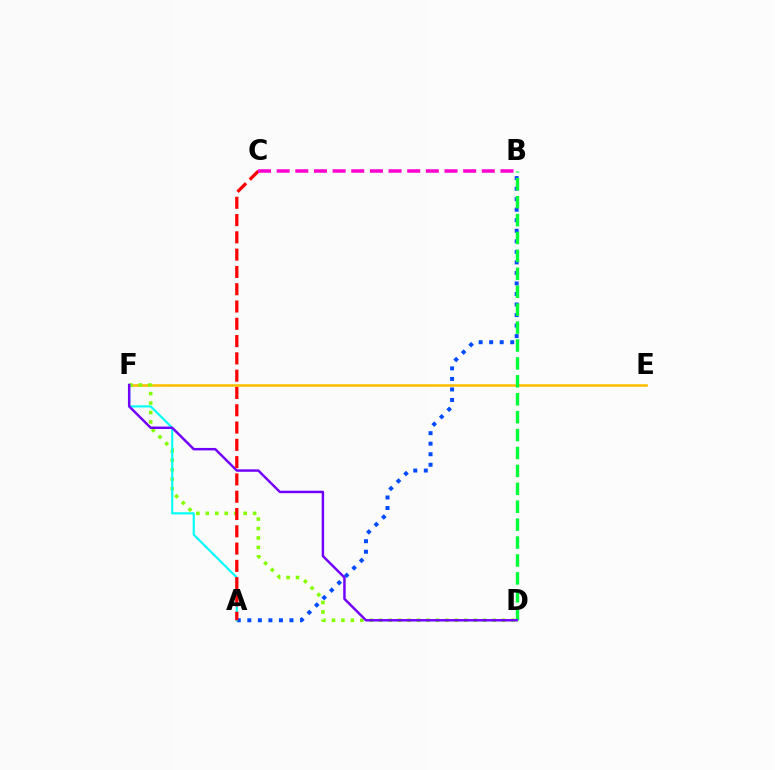{('E', 'F'): [{'color': '#ffbd00', 'line_style': 'solid', 'thickness': 1.84}], ('A', 'B'): [{'color': '#004bff', 'line_style': 'dotted', 'thickness': 2.86}], ('D', 'F'): [{'color': '#84ff00', 'line_style': 'dotted', 'thickness': 2.57}, {'color': '#7200ff', 'line_style': 'solid', 'thickness': 1.77}], ('A', 'F'): [{'color': '#00fff6', 'line_style': 'solid', 'thickness': 1.54}], ('B', 'D'): [{'color': '#00ff39', 'line_style': 'dashed', 'thickness': 2.43}], ('A', 'C'): [{'color': '#ff0000', 'line_style': 'dashed', 'thickness': 2.35}], ('B', 'C'): [{'color': '#ff00cf', 'line_style': 'dashed', 'thickness': 2.53}]}